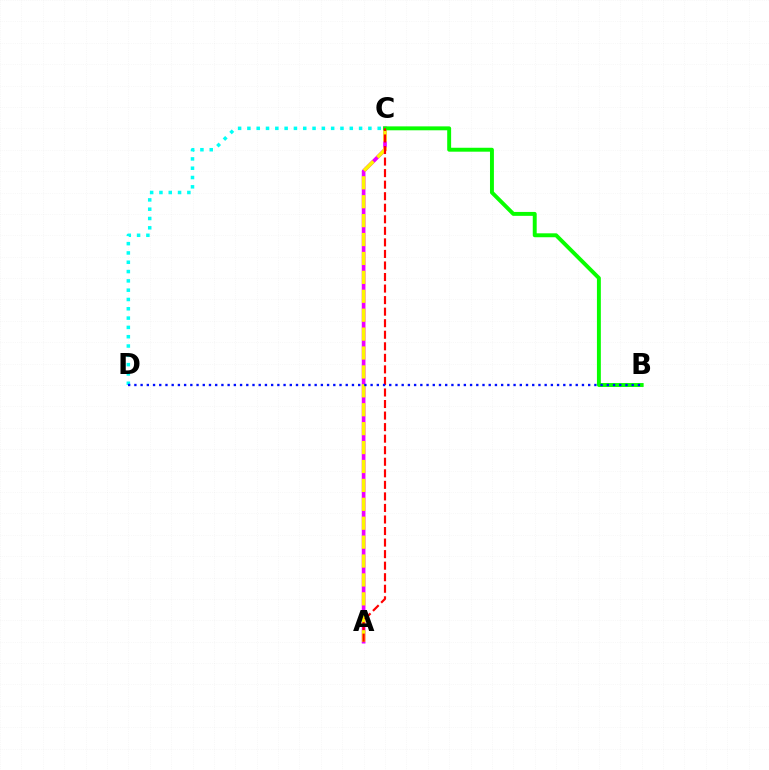{('A', 'C'): [{'color': '#ee00ff', 'line_style': 'solid', 'thickness': 2.64}, {'color': '#fcf500', 'line_style': 'dashed', 'thickness': 2.57}, {'color': '#ff0000', 'line_style': 'dashed', 'thickness': 1.57}], ('C', 'D'): [{'color': '#00fff6', 'line_style': 'dotted', 'thickness': 2.53}], ('B', 'C'): [{'color': '#08ff00', 'line_style': 'solid', 'thickness': 2.82}], ('B', 'D'): [{'color': '#0010ff', 'line_style': 'dotted', 'thickness': 1.69}]}